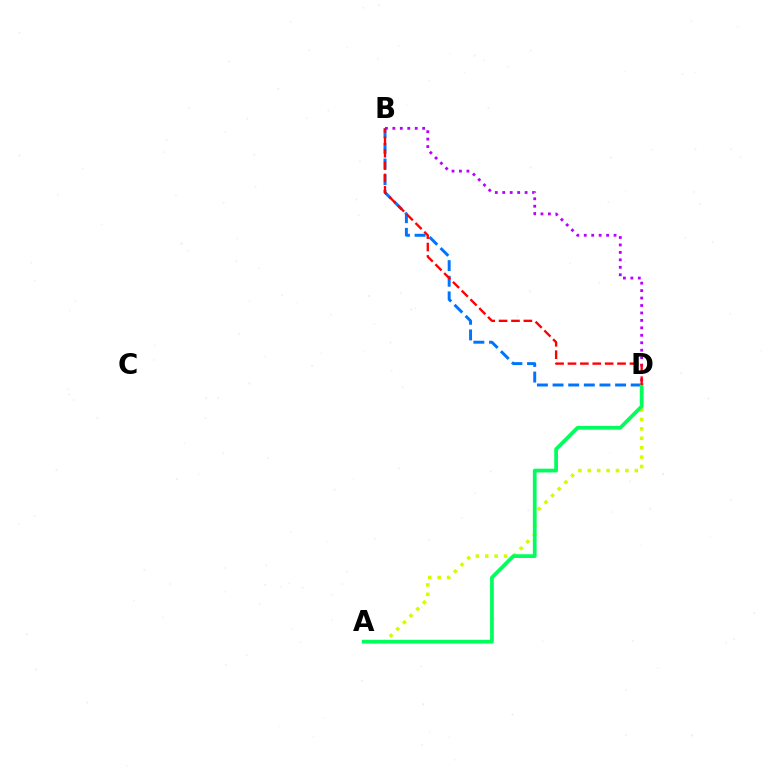{('B', 'D'): [{'color': '#0074ff', 'line_style': 'dashed', 'thickness': 2.12}, {'color': '#b900ff', 'line_style': 'dotted', 'thickness': 2.02}, {'color': '#ff0000', 'line_style': 'dashed', 'thickness': 1.68}], ('A', 'D'): [{'color': '#d1ff00', 'line_style': 'dotted', 'thickness': 2.56}, {'color': '#00ff5c', 'line_style': 'solid', 'thickness': 2.69}]}